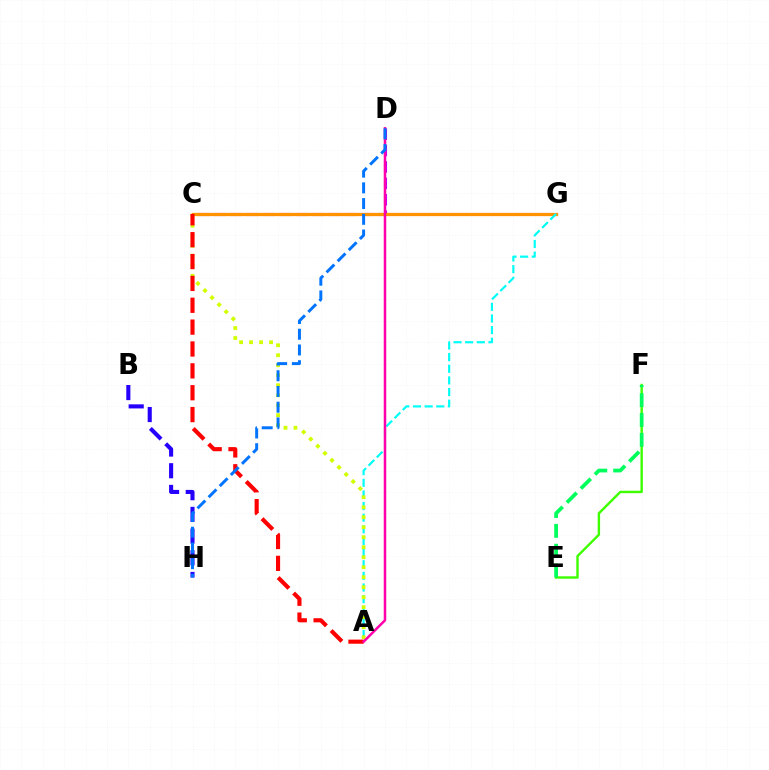{('C', 'D'): [{'color': '#b900ff', 'line_style': 'dashed', 'thickness': 2.23}], ('E', 'F'): [{'color': '#3dff00', 'line_style': 'solid', 'thickness': 1.73}, {'color': '#00ff5c', 'line_style': 'dashed', 'thickness': 2.7}], ('C', 'G'): [{'color': '#ff9400', 'line_style': 'solid', 'thickness': 2.34}], ('A', 'G'): [{'color': '#00fff6', 'line_style': 'dashed', 'thickness': 1.58}], ('A', 'C'): [{'color': '#d1ff00', 'line_style': 'dotted', 'thickness': 2.72}, {'color': '#ff0000', 'line_style': 'dashed', 'thickness': 2.97}], ('B', 'H'): [{'color': '#2500ff', 'line_style': 'dashed', 'thickness': 2.95}], ('A', 'D'): [{'color': '#ff00ac', 'line_style': 'solid', 'thickness': 1.81}], ('D', 'H'): [{'color': '#0074ff', 'line_style': 'dashed', 'thickness': 2.14}]}